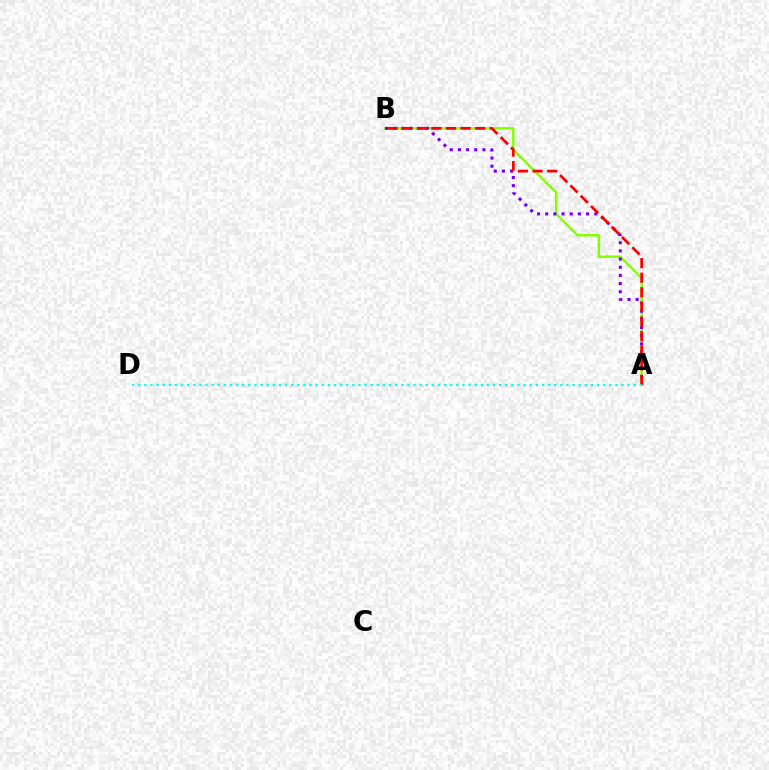{('A', 'B'): [{'color': '#84ff00', 'line_style': 'solid', 'thickness': 1.76}, {'color': '#7200ff', 'line_style': 'dotted', 'thickness': 2.22}, {'color': '#ff0000', 'line_style': 'dashed', 'thickness': 1.98}], ('A', 'D'): [{'color': '#00fff6', 'line_style': 'dotted', 'thickness': 1.66}]}